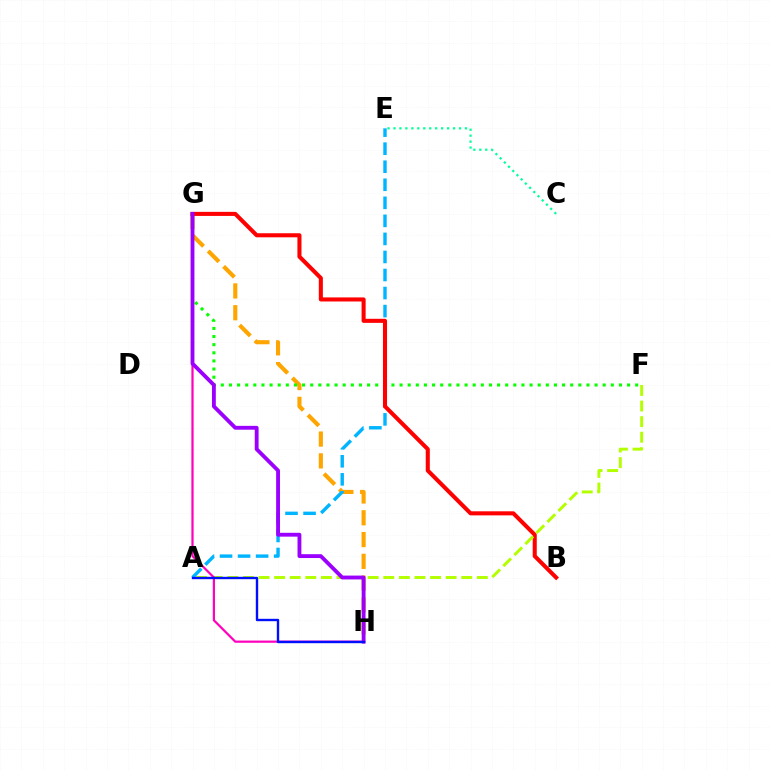{('G', 'H'): [{'color': '#ffa500', 'line_style': 'dashed', 'thickness': 2.96}, {'color': '#ff00bd', 'line_style': 'solid', 'thickness': 1.59}, {'color': '#9b00ff', 'line_style': 'solid', 'thickness': 2.77}], ('A', 'E'): [{'color': '#00b5ff', 'line_style': 'dashed', 'thickness': 2.45}], ('F', 'G'): [{'color': '#08ff00', 'line_style': 'dotted', 'thickness': 2.21}], ('B', 'G'): [{'color': '#ff0000', 'line_style': 'solid', 'thickness': 2.93}], ('A', 'F'): [{'color': '#b3ff00', 'line_style': 'dashed', 'thickness': 2.12}], ('A', 'H'): [{'color': '#0010ff', 'line_style': 'solid', 'thickness': 1.72}], ('C', 'E'): [{'color': '#00ff9d', 'line_style': 'dotted', 'thickness': 1.62}]}